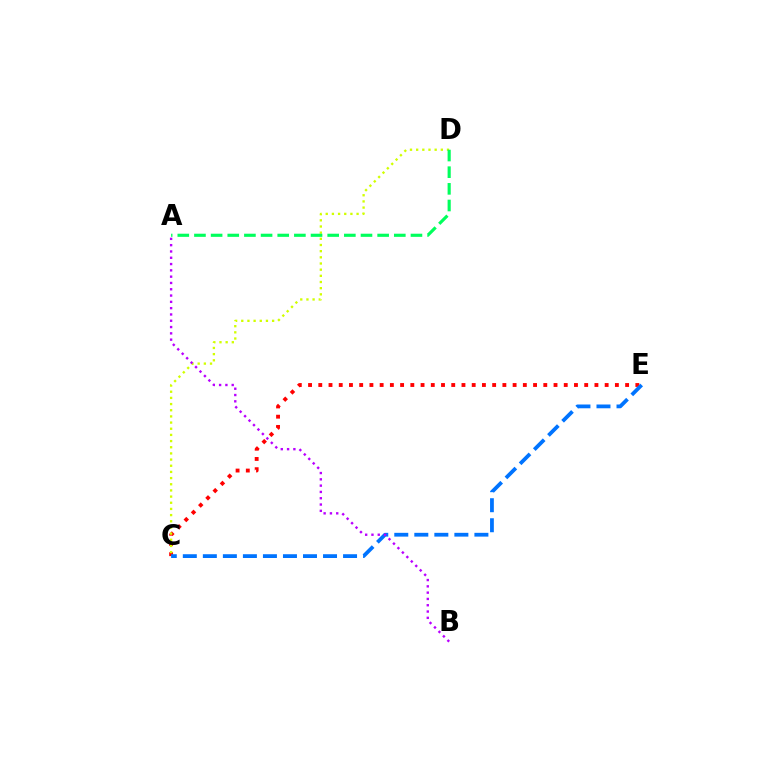{('C', 'E'): [{'color': '#ff0000', 'line_style': 'dotted', 'thickness': 2.78}, {'color': '#0074ff', 'line_style': 'dashed', 'thickness': 2.72}], ('C', 'D'): [{'color': '#d1ff00', 'line_style': 'dotted', 'thickness': 1.68}], ('A', 'B'): [{'color': '#b900ff', 'line_style': 'dotted', 'thickness': 1.71}], ('A', 'D'): [{'color': '#00ff5c', 'line_style': 'dashed', 'thickness': 2.26}]}